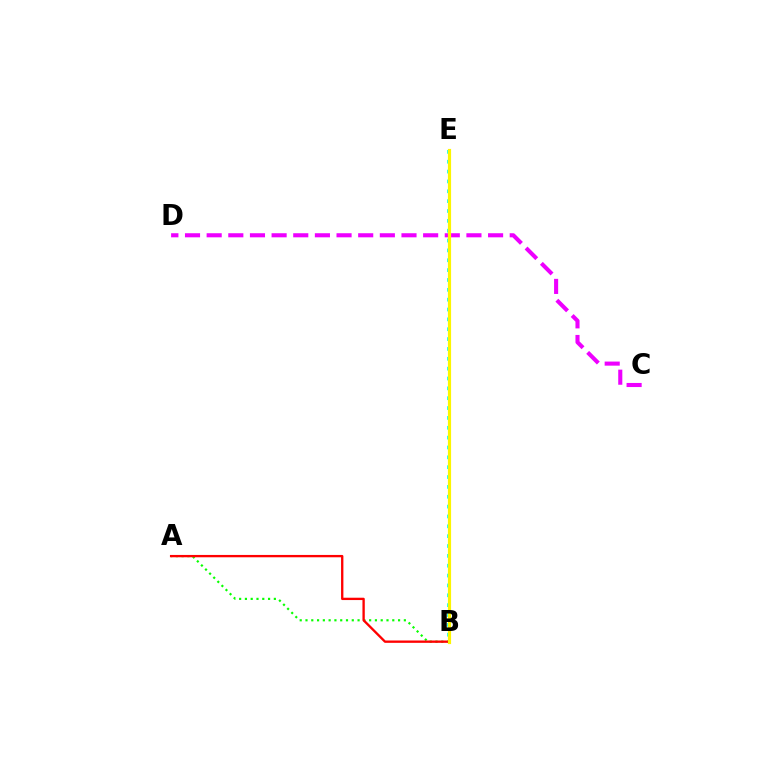{('C', 'D'): [{'color': '#ee00ff', 'line_style': 'dashed', 'thickness': 2.94}], ('B', 'E'): [{'color': '#00fff6', 'line_style': 'dotted', 'thickness': 2.68}, {'color': '#0010ff', 'line_style': 'dotted', 'thickness': 1.8}, {'color': '#fcf500', 'line_style': 'solid', 'thickness': 2.29}], ('A', 'B'): [{'color': '#08ff00', 'line_style': 'dotted', 'thickness': 1.57}, {'color': '#ff0000', 'line_style': 'solid', 'thickness': 1.68}]}